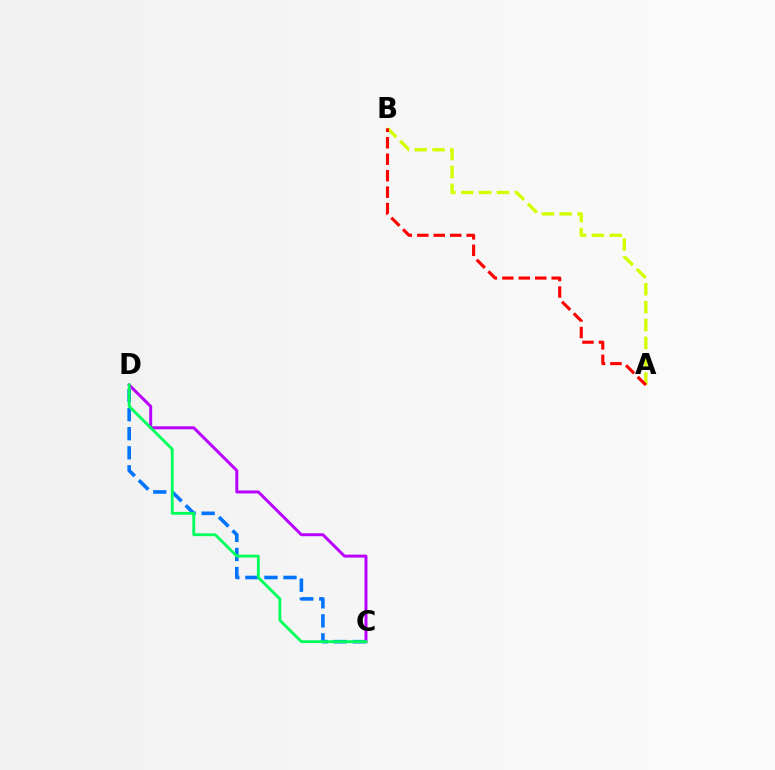{('C', 'D'): [{'color': '#0074ff', 'line_style': 'dashed', 'thickness': 2.59}, {'color': '#b900ff', 'line_style': 'solid', 'thickness': 2.14}, {'color': '#00ff5c', 'line_style': 'solid', 'thickness': 2.05}], ('A', 'B'): [{'color': '#d1ff00', 'line_style': 'dashed', 'thickness': 2.43}, {'color': '#ff0000', 'line_style': 'dashed', 'thickness': 2.24}]}